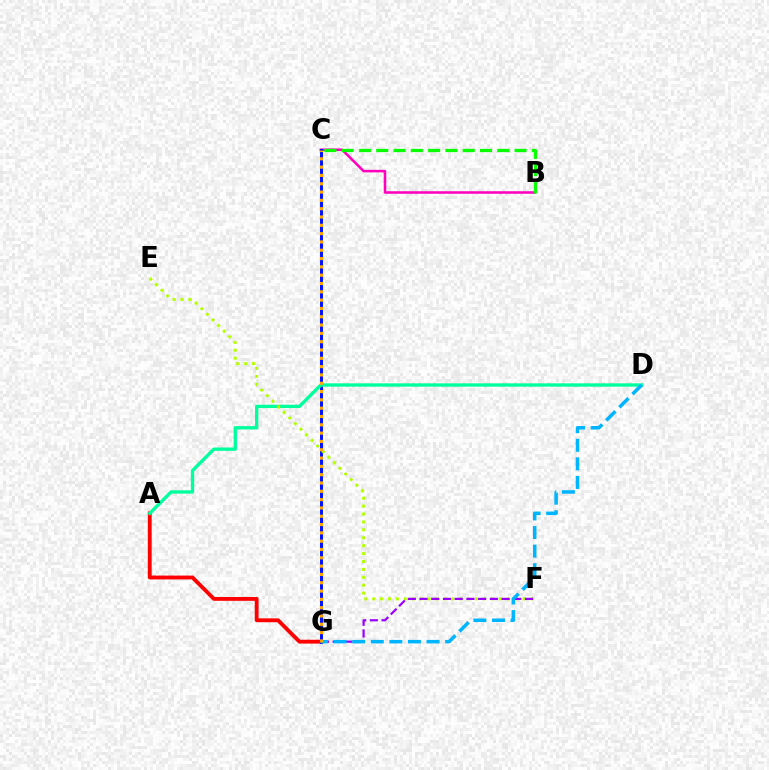{('B', 'C'): [{'color': '#ff00bd', 'line_style': 'solid', 'thickness': 1.83}, {'color': '#08ff00', 'line_style': 'dashed', 'thickness': 2.35}], ('A', 'G'): [{'color': '#ff0000', 'line_style': 'solid', 'thickness': 2.77}], ('C', 'G'): [{'color': '#0010ff', 'line_style': 'solid', 'thickness': 2.12}, {'color': '#ffa500', 'line_style': 'dotted', 'thickness': 2.26}], ('A', 'D'): [{'color': '#00ff9d', 'line_style': 'solid', 'thickness': 2.4}], ('E', 'F'): [{'color': '#b3ff00', 'line_style': 'dotted', 'thickness': 2.15}], ('F', 'G'): [{'color': '#9b00ff', 'line_style': 'dashed', 'thickness': 1.59}], ('D', 'G'): [{'color': '#00b5ff', 'line_style': 'dashed', 'thickness': 2.52}]}